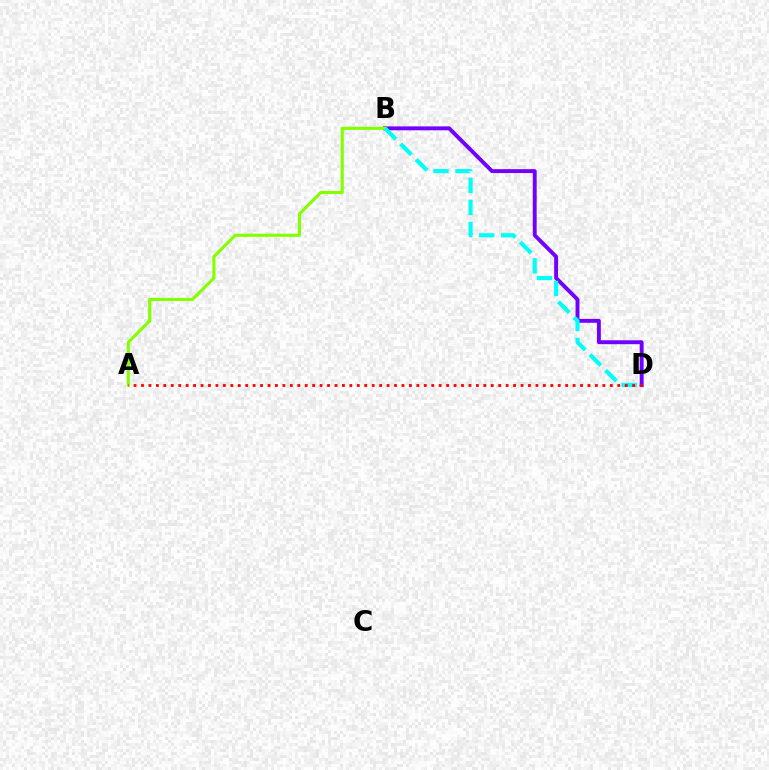{('B', 'D'): [{'color': '#7200ff', 'line_style': 'solid', 'thickness': 2.82}, {'color': '#00fff6', 'line_style': 'dashed', 'thickness': 2.99}], ('A', 'B'): [{'color': '#84ff00', 'line_style': 'solid', 'thickness': 2.24}], ('A', 'D'): [{'color': '#ff0000', 'line_style': 'dotted', 'thickness': 2.02}]}